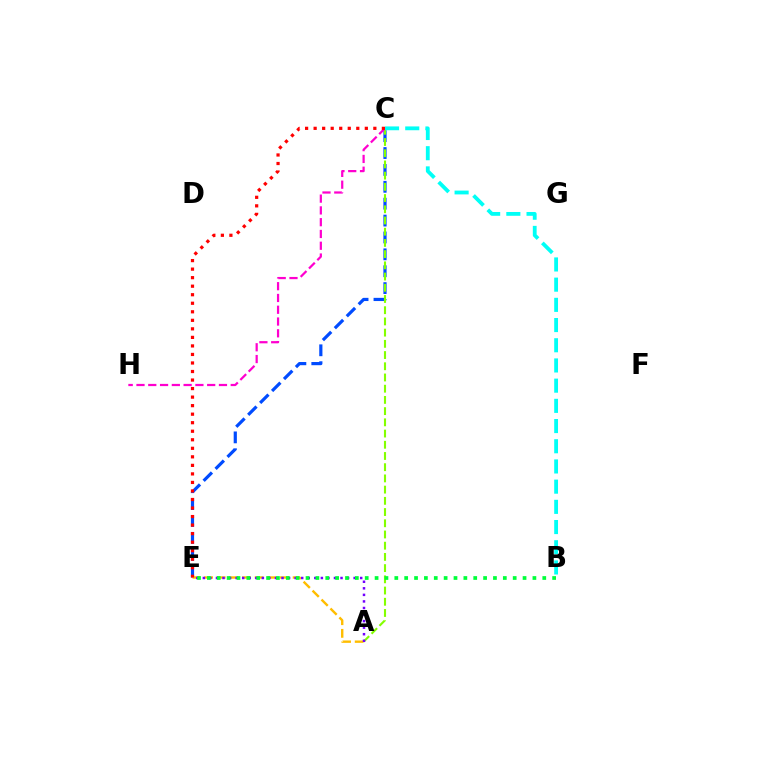{('C', 'E'): [{'color': '#004bff', 'line_style': 'dashed', 'thickness': 2.29}, {'color': '#ff0000', 'line_style': 'dotted', 'thickness': 2.32}], ('A', 'C'): [{'color': '#84ff00', 'line_style': 'dashed', 'thickness': 1.52}], ('C', 'H'): [{'color': '#ff00cf', 'line_style': 'dashed', 'thickness': 1.6}], ('A', 'E'): [{'color': '#ffbd00', 'line_style': 'dashed', 'thickness': 1.72}, {'color': '#7200ff', 'line_style': 'dotted', 'thickness': 1.78}], ('B', 'C'): [{'color': '#00fff6', 'line_style': 'dashed', 'thickness': 2.74}], ('B', 'E'): [{'color': '#00ff39', 'line_style': 'dotted', 'thickness': 2.68}]}